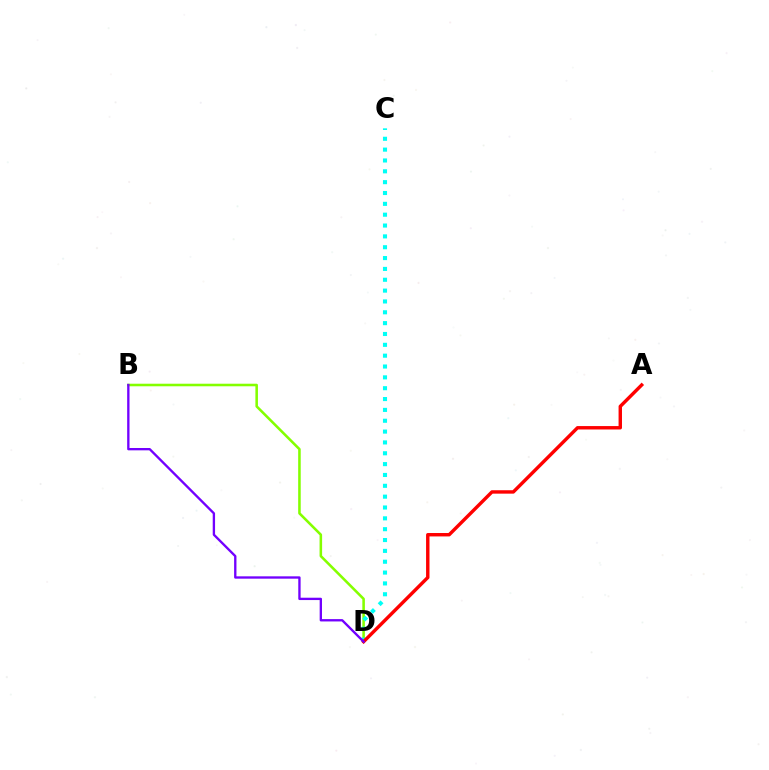{('B', 'D'): [{'color': '#84ff00', 'line_style': 'solid', 'thickness': 1.84}, {'color': '#7200ff', 'line_style': 'solid', 'thickness': 1.69}], ('C', 'D'): [{'color': '#00fff6', 'line_style': 'dotted', 'thickness': 2.95}], ('A', 'D'): [{'color': '#ff0000', 'line_style': 'solid', 'thickness': 2.46}]}